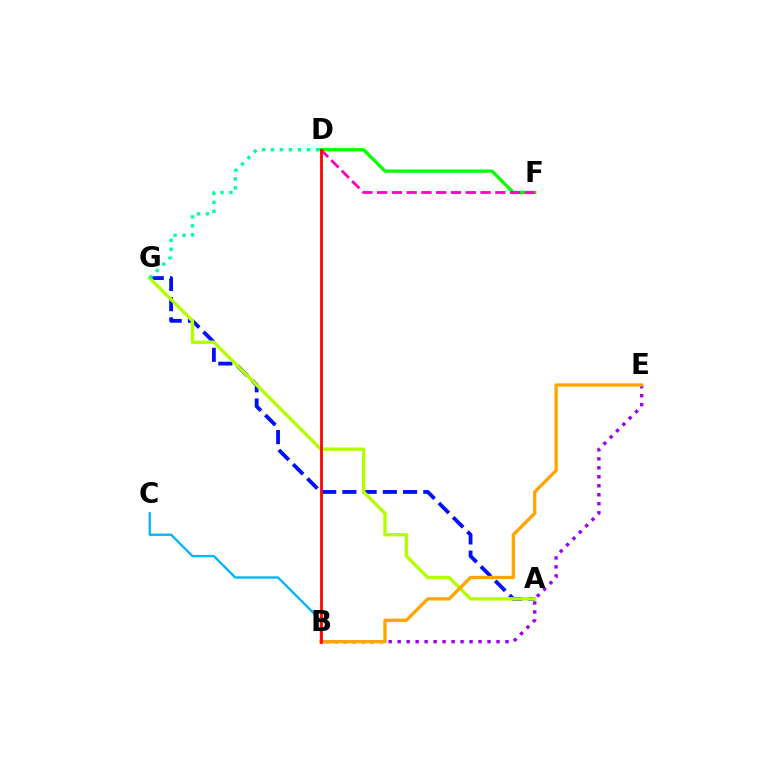{('B', 'C'): [{'color': '#00b5ff', 'line_style': 'solid', 'thickness': 1.67}], ('B', 'E'): [{'color': '#9b00ff', 'line_style': 'dotted', 'thickness': 2.44}, {'color': '#ffa500', 'line_style': 'solid', 'thickness': 2.38}], ('D', 'F'): [{'color': '#08ff00', 'line_style': 'solid', 'thickness': 2.38}, {'color': '#ff00bd', 'line_style': 'dashed', 'thickness': 2.01}], ('A', 'G'): [{'color': '#0010ff', 'line_style': 'dashed', 'thickness': 2.75}, {'color': '#b3ff00', 'line_style': 'solid', 'thickness': 2.43}], ('B', 'D'): [{'color': '#ff0000', 'line_style': 'solid', 'thickness': 1.99}], ('D', 'G'): [{'color': '#00ff9d', 'line_style': 'dotted', 'thickness': 2.44}]}